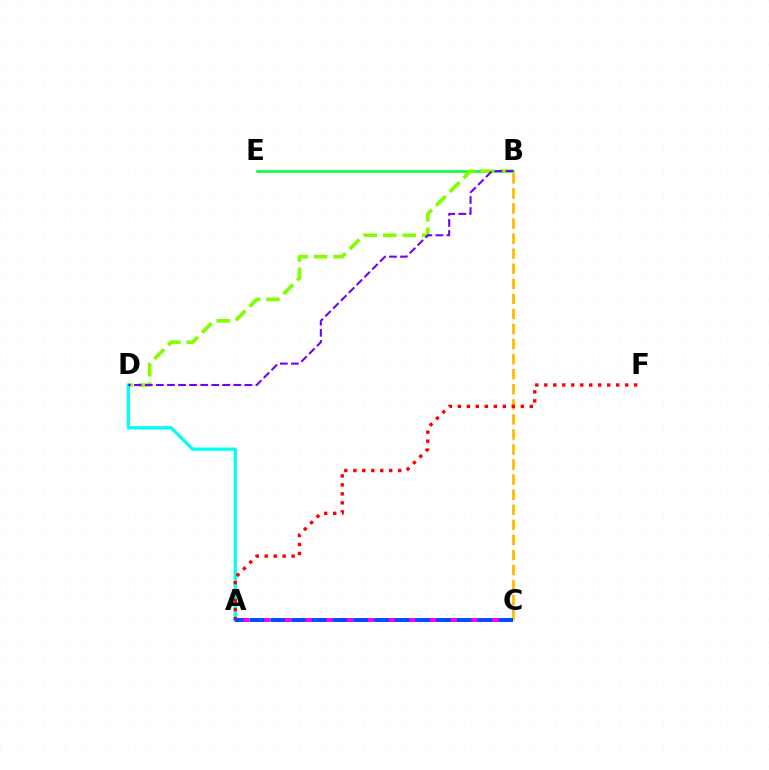{('B', 'C'): [{'color': '#ffbd00', 'line_style': 'dashed', 'thickness': 2.05}], ('B', 'E'): [{'color': '#00ff39', 'line_style': 'solid', 'thickness': 1.85}], ('B', 'D'): [{'color': '#84ff00', 'line_style': 'dashed', 'thickness': 2.65}, {'color': '#7200ff', 'line_style': 'dashed', 'thickness': 1.5}], ('A', 'D'): [{'color': '#00fff6', 'line_style': 'solid', 'thickness': 2.37}], ('A', 'C'): [{'color': '#ff00cf', 'line_style': 'dashed', 'thickness': 2.83}, {'color': '#004bff', 'line_style': 'dashed', 'thickness': 2.82}], ('A', 'F'): [{'color': '#ff0000', 'line_style': 'dotted', 'thickness': 2.44}]}